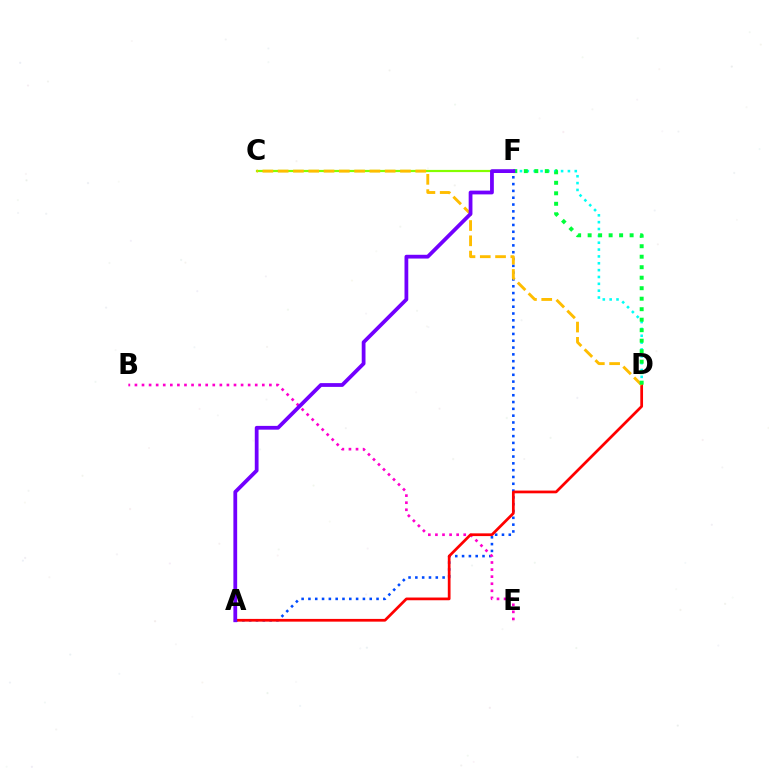{('A', 'F'): [{'color': '#004bff', 'line_style': 'dotted', 'thickness': 1.85}, {'color': '#7200ff', 'line_style': 'solid', 'thickness': 2.72}], ('C', 'F'): [{'color': '#84ff00', 'line_style': 'solid', 'thickness': 1.59}], ('D', 'F'): [{'color': '#00fff6', 'line_style': 'dotted', 'thickness': 1.86}, {'color': '#00ff39', 'line_style': 'dotted', 'thickness': 2.85}], ('B', 'E'): [{'color': '#ff00cf', 'line_style': 'dotted', 'thickness': 1.92}], ('A', 'D'): [{'color': '#ff0000', 'line_style': 'solid', 'thickness': 1.97}], ('C', 'D'): [{'color': '#ffbd00', 'line_style': 'dashed', 'thickness': 2.08}]}